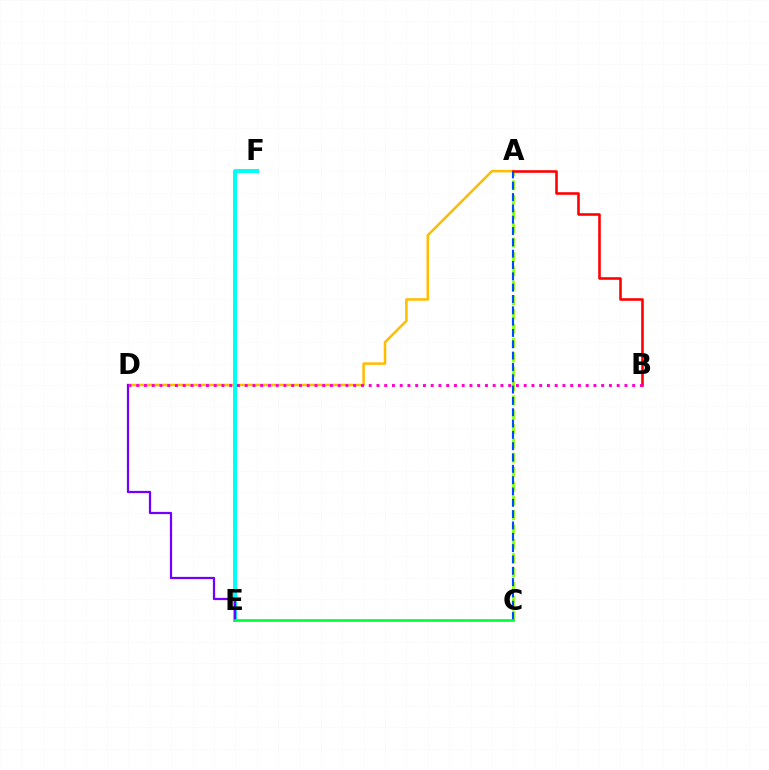{('A', 'D'): [{'color': '#ffbd00', 'line_style': 'solid', 'thickness': 1.83}], ('E', 'F'): [{'color': '#00fff6', 'line_style': 'solid', 'thickness': 2.86}], ('A', 'C'): [{'color': '#84ff00', 'line_style': 'dashed', 'thickness': 1.95}, {'color': '#004bff', 'line_style': 'dashed', 'thickness': 1.54}], ('A', 'B'): [{'color': '#ff0000', 'line_style': 'solid', 'thickness': 1.86}], ('D', 'E'): [{'color': '#7200ff', 'line_style': 'solid', 'thickness': 1.61}], ('B', 'D'): [{'color': '#ff00cf', 'line_style': 'dotted', 'thickness': 2.11}], ('C', 'E'): [{'color': '#00ff39', 'line_style': 'solid', 'thickness': 1.92}]}